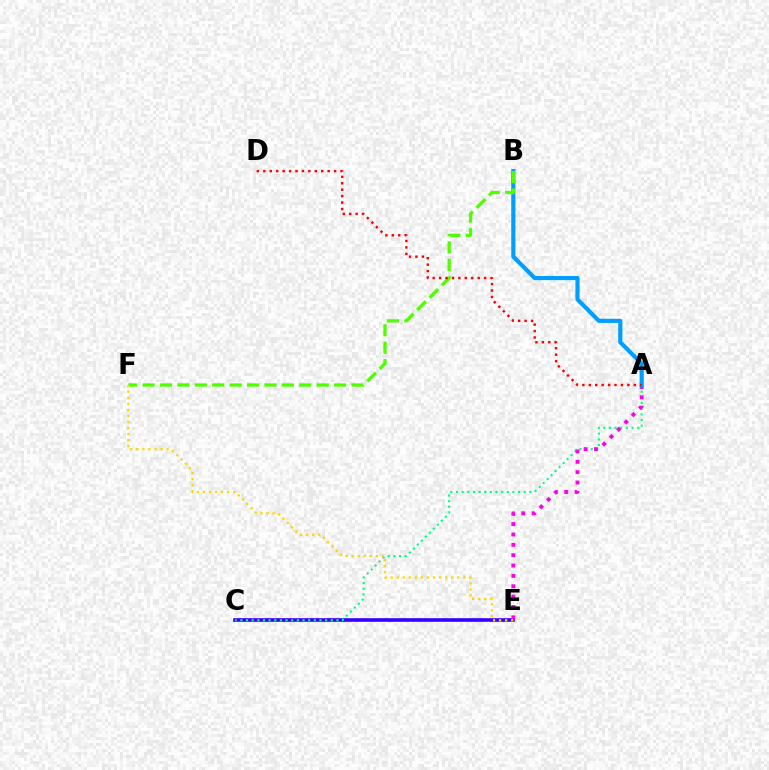{('C', 'E'): [{'color': '#3700ff', 'line_style': 'solid', 'thickness': 2.61}], ('A', 'C'): [{'color': '#00ff86', 'line_style': 'dotted', 'thickness': 1.54}], ('A', 'E'): [{'color': '#ff00ed', 'line_style': 'dotted', 'thickness': 2.81}], ('A', 'B'): [{'color': '#009eff', 'line_style': 'solid', 'thickness': 2.99}], ('B', 'F'): [{'color': '#4fff00', 'line_style': 'dashed', 'thickness': 2.37}], ('E', 'F'): [{'color': '#ffd500', 'line_style': 'dotted', 'thickness': 1.64}], ('A', 'D'): [{'color': '#ff0000', 'line_style': 'dotted', 'thickness': 1.75}]}